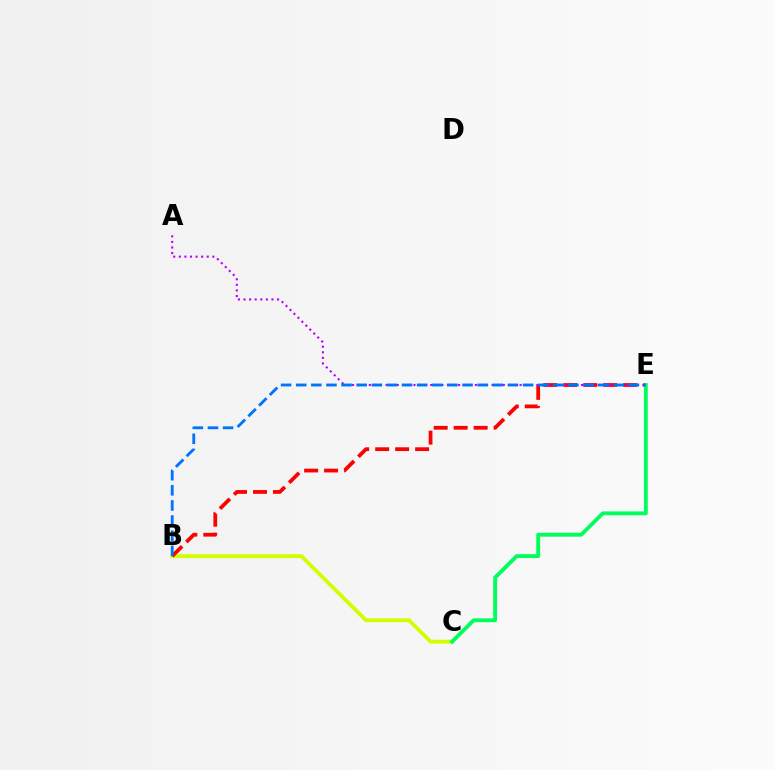{('B', 'C'): [{'color': '#d1ff00', 'line_style': 'solid', 'thickness': 2.77}], ('B', 'E'): [{'color': '#ff0000', 'line_style': 'dashed', 'thickness': 2.71}, {'color': '#0074ff', 'line_style': 'dashed', 'thickness': 2.05}], ('A', 'E'): [{'color': '#b900ff', 'line_style': 'dotted', 'thickness': 1.52}], ('C', 'E'): [{'color': '#00ff5c', 'line_style': 'solid', 'thickness': 2.79}]}